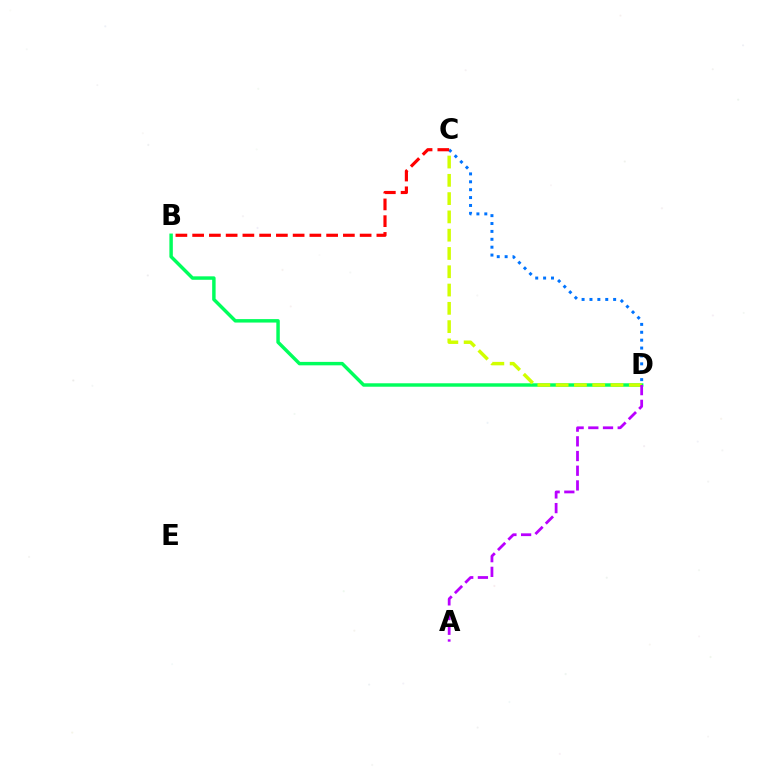{('B', 'D'): [{'color': '#00ff5c', 'line_style': 'solid', 'thickness': 2.48}], ('C', 'D'): [{'color': '#d1ff00', 'line_style': 'dashed', 'thickness': 2.48}, {'color': '#0074ff', 'line_style': 'dotted', 'thickness': 2.14}], ('B', 'C'): [{'color': '#ff0000', 'line_style': 'dashed', 'thickness': 2.28}], ('A', 'D'): [{'color': '#b900ff', 'line_style': 'dashed', 'thickness': 2.0}]}